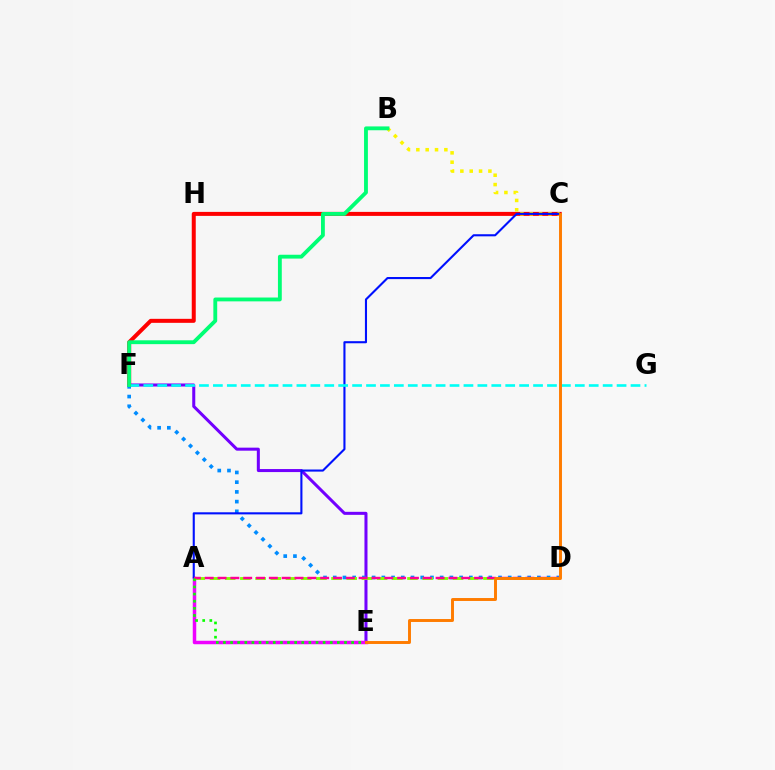{('E', 'F'): [{'color': '#7200ff', 'line_style': 'solid', 'thickness': 2.18}], ('C', 'F'): [{'color': '#ff0000', 'line_style': 'solid', 'thickness': 2.88}], ('A', 'E'): [{'color': '#ee00ff', 'line_style': 'solid', 'thickness': 2.51}, {'color': '#08ff00', 'line_style': 'dotted', 'thickness': 1.94}], ('D', 'F'): [{'color': '#008cff', 'line_style': 'dotted', 'thickness': 2.64}], ('A', 'D'): [{'color': '#84ff00', 'line_style': 'dashed', 'thickness': 2.06}, {'color': '#ff0094', 'line_style': 'dashed', 'thickness': 1.74}], ('B', 'C'): [{'color': '#fcf500', 'line_style': 'dotted', 'thickness': 2.54}], ('A', 'C'): [{'color': '#0010ff', 'line_style': 'solid', 'thickness': 1.51}], ('F', 'G'): [{'color': '#00fff6', 'line_style': 'dashed', 'thickness': 1.89}], ('C', 'E'): [{'color': '#ff7c00', 'line_style': 'solid', 'thickness': 2.12}], ('B', 'F'): [{'color': '#00ff74', 'line_style': 'solid', 'thickness': 2.77}]}